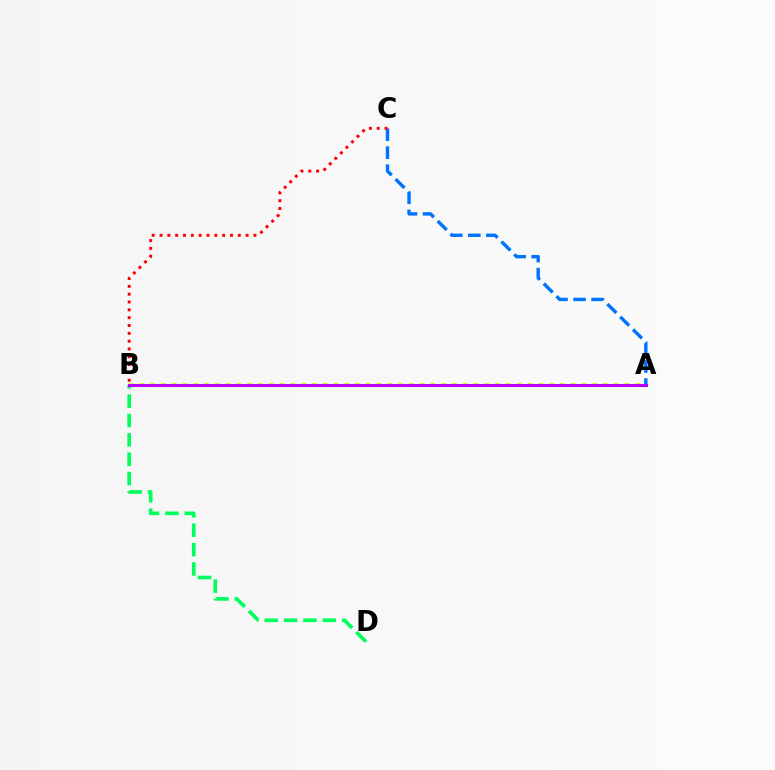{('A', 'C'): [{'color': '#0074ff', 'line_style': 'dashed', 'thickness': 2.45}], ('B', 'C'): [{'color': '#ff0000', 'line_style': 'dotted', 'thickness': 2.13}], ('A', 'B'): [{'color': '#d1ff00', 'line_style': 'dotted', 'thickness': 2.93}, {'color': '#b900ff', 'line_style': 'solid', 'thickness': 2.19}], ('B', 'D'): [{'color': '#00ff5c', 'line_style': 'dashed', 'thickness': 2.63}]}